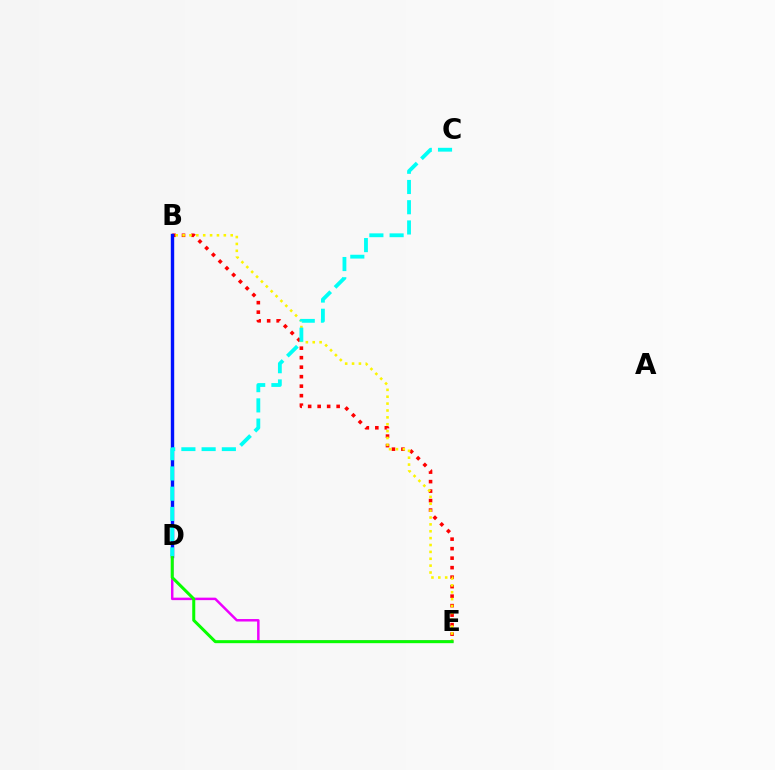{('B', 'E'): [{'color': '#ff0000', 'line_style': 'dotted', 'thickness': 2.58}, {'color': '#fcf500', 'line_style': 'dotted', 'thickness': 1.87}], ('B', 'D'): [{'color': '#0010ff', 'line_style': 'solid', 'thickness': 2.45}], ('D', 'E'): [{'color': '#ee00ff', 'line_style': 'solid', 'thickness': 1.79}, {'color': '#08ff00', 'line_style': 'solid', 'thickness': 2.17}], ('C', 'D'): [{'color': '#00fff6', 'line_style': 'dashed', 'thickness': 2.75}]}